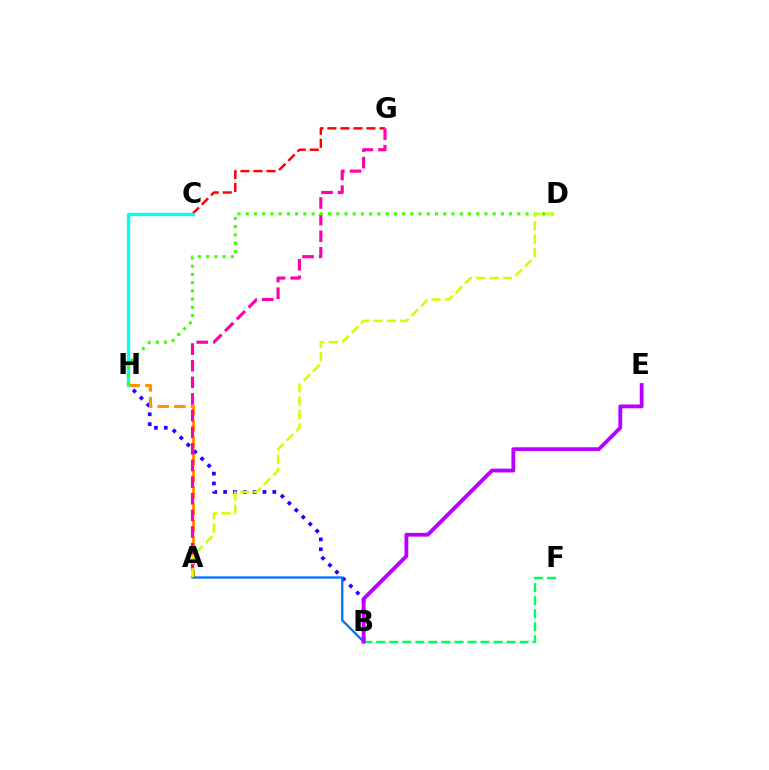{('C', 'G'): [{'color': '#ff0000', 'line_style': 'dashed', 'thickness': 1.77}], ('B', 'H'): [{'color': '#2500ff', 'line_style': 'dotted', 'thickness': 2.67}], ('A', 'H'): [{'color': '#ff9400', 'line_style': 'dashed', 'thickness': 2.26}], ('A', 'G'): [{'color': '#ff00ac', 'line_style': 'dashed', 'thickness': 2.26}], ('C', 'H'): [{'color': '#00fff6', 'line_style': 'solid', 'thickness': 2.39}], ('A', 'B'): [{'color': '#0074ff', 'line_style': 'solid', 'thickness': 1.67}], ('B', 'F'): [{'color': '#00ff5c', 'line_style': 'dashed', 'thickness': 1.77}], ('D', 'H'): [{'color': '#3dff00', 'line_style': 'dotted', 'thickness': 2.24}], ('B', 'E'): [{'color': '#b900ff', 'line_style': 'solid', 'thickness': 2.75}], ('A', 'D'): [{'color': '#d1ff00', 'line_style': 'dashed', 'thickness': 1.82}]}